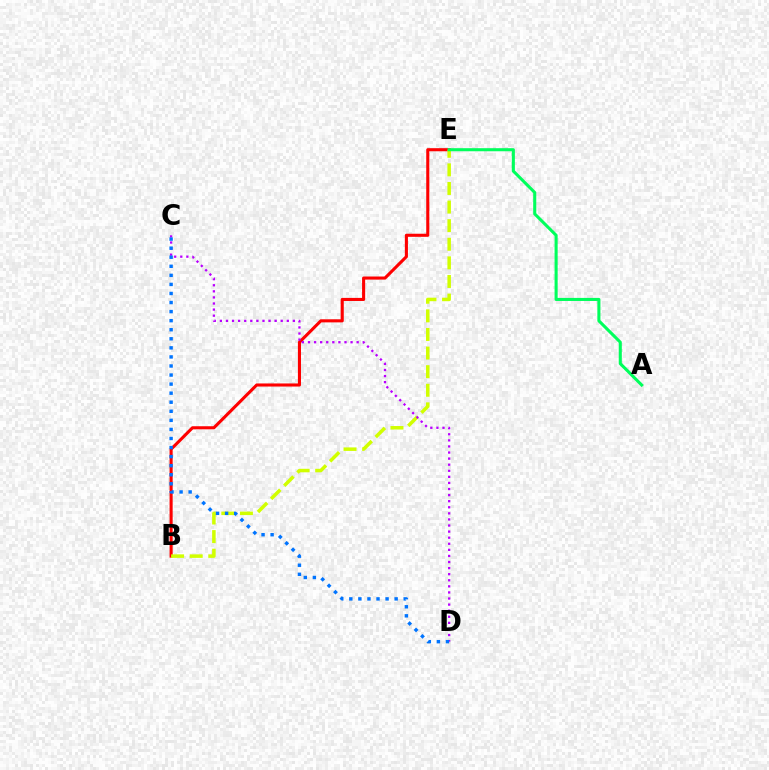{('B', 'E'): [{'color': '#ff0000', 'line_style': 'solid', 'thickness': 2.22}, {'color': '#d1ff00', 'line_style': 'dashed', 'thickness': 2.53}], ('C', 'D'): [{'color': '#b900ff', 'line_style': 'dotted', 'thickness': 1.65}, {'color': '#0074ff', 'line_style': 'dotted', 'thickness': 2.46}], ('A', 'E'): [{'color': '#00ff5c', 'line_style': 'solid', 'thickness': 2.21}]}